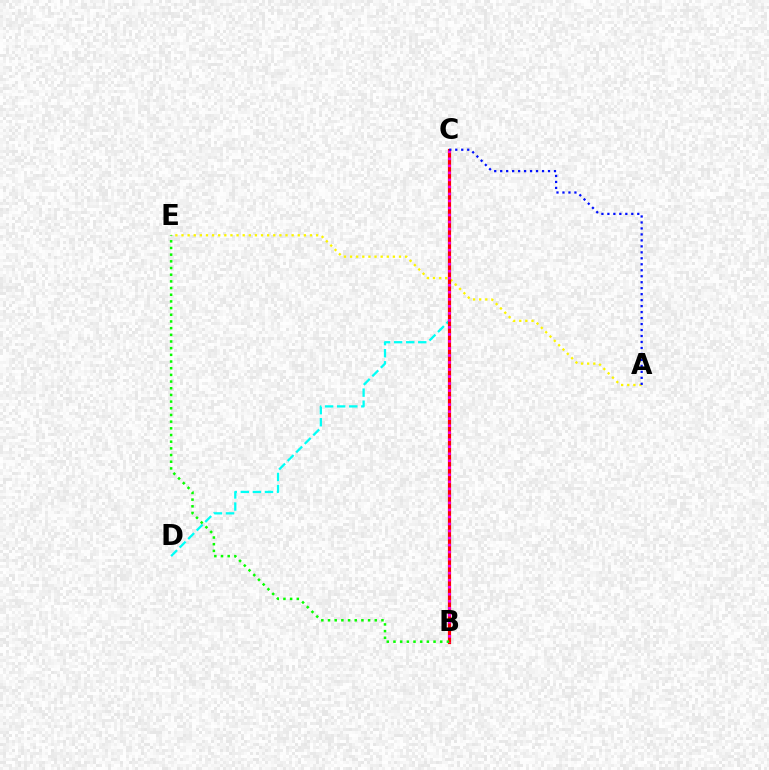{('C', 'D'): [{'color': '#00fff6', 'line_style': 'dashed', 'thickness': 1.64}], ('A', 'E'): [{'color': '#fcf500', 'line_style': 'dotted', 'thickness': 1.66}], ('B', 'C'): [{'color': '#ff0000', 'line_style': 'solid', 'thickness': 2.29}, {'color': '#ee00ff', 'line_style': 'dotted', 'thickness': 1.91}], ('A', 'C'): [{'color': '#0010ff', 'line_style': 'dotted', 'thickness': 1.62}], ('B', 'E'): [{'color': '#08ff00', 'line_style': 'dotted', 'thickness': 1.81}]}